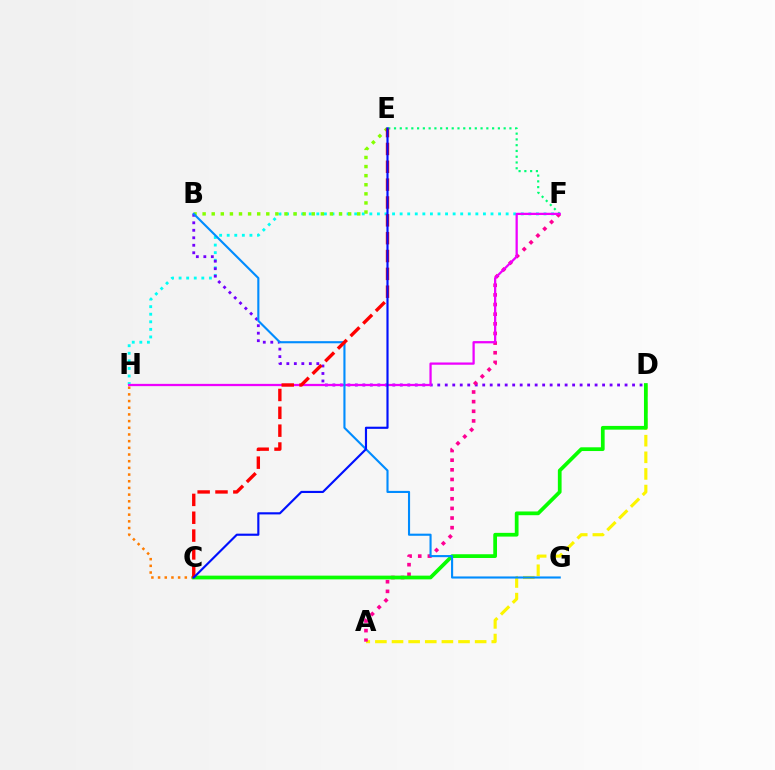{('E', 'F'): [{'color': '#00ff74', 'line_style': 'dotted', 'thickness': 1.57}], ('F', 'H'): [{'color': '#00fff6', 'line_style': 'dotted', 'thickness': 2.06}, {'color': '#ee00ff', 'line_style': 'solid', 'thickness': 1.63}], ('C', 'H'): [{'color': '#ff7c00', 'line_style': 'dotted', 'thickness': 1.82}], ('B', 'E'): [{'color': '#84ff00', 'line_style': 'dotted', 'thickness': 2.47}], ('A', 'D'): [{'color': '#fcf500', 'line_style': 'dashed', 'thickness': 2.26}], ('B', 'D'): [{'color': '#7200ff', 'line_style': 'dotted', 'thickness': 2.04}], ('A', 'F'): [{'color': '#ff0094', 'line_style': 'dotted', 'thickness': 2.62}], ('C', 'D'): [{'color': '#08ff00', 'line_style': 'solid', 'thickness': 2.69}], ('B', 'G'): [{'color': '#008cff', 'line_style': 'solid', 'thickness': 1.53}], ('C', 'E'): [{'color': '#ff0000', 'line_style': 'dashed', 'thickness': 2.42}, {'color': '#0010ff', 'line_style': 'solid', 'thickness': 1.55}]}